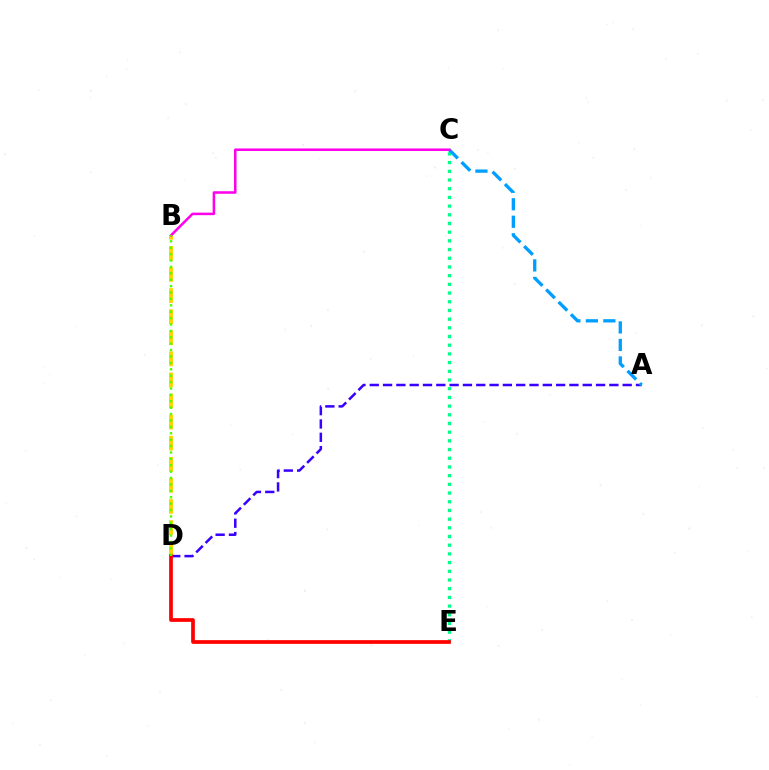{('A', 'D'): [{'color': '#3700ff', 'line_style': 'dashed', 'thickness': 1.81}], ('C', 'E'): [{'color': '#00ff86', 'line_style': 'dotted', 'thickness': 2.36}], ('B', 'D'): [{'color': '#ffd500', 'line_style': 'dashed', 'thickness': 2.86}, {'color': '#4fff00', 'line_style': 'dotted', 'thickness': 1.74}], ('D', 'E'): [{'color': '#ff0000', 'line_style': 'solid', 'thickness': 2.67}], ('A', 'C'): [{'color': '#009eff', 'line_style': 'dashed', 'thickness': 2.38}], ('B', 'C'): [{'color': '#ff00ed', 'line_style': 'solid', 'thickness': 1.82}]}